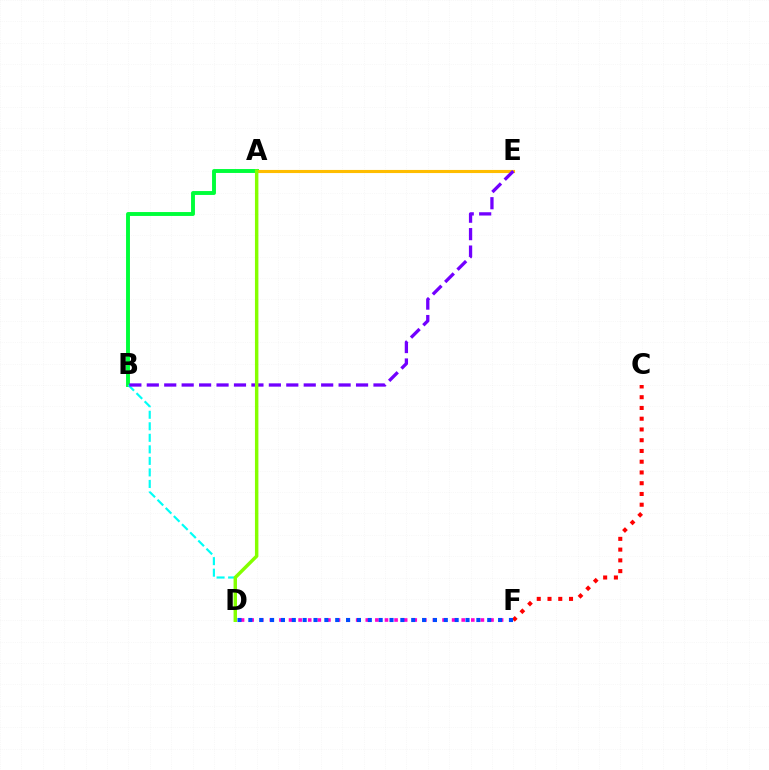{('C', 'F'): [{'color': '#ff0000', 'line_style': 'dotted', 'thickness': 2.92}], ('A', 'B'): [{'color': '#00ff39', 'line_style': 'solid', 'thickness': 2.81}], ('B', 'D'): [{'color': '#00fff6', 'line_style': 'dashed', 'thickness': 1.57}], ('A', 'E'): [{'color': '#ffbd00', 'line_style': 'solid', 'thickness': 2.24}], ('B', 'E'): [{'color': '#7200ff', 'line_style': 'dashed', 'thickness': 2.37}], ('D', 'F'): [{'color': '#ff00cf', 'line_style': 'dotted', 'thickness': 2.61}, {'color': '#004bff', 'line_style': 'dotted', 'thickness': 2.95}], ('A', 'D'): [{'color': '#84ff00', 'line_style': 'solid', 'thickness': 2.48}]}